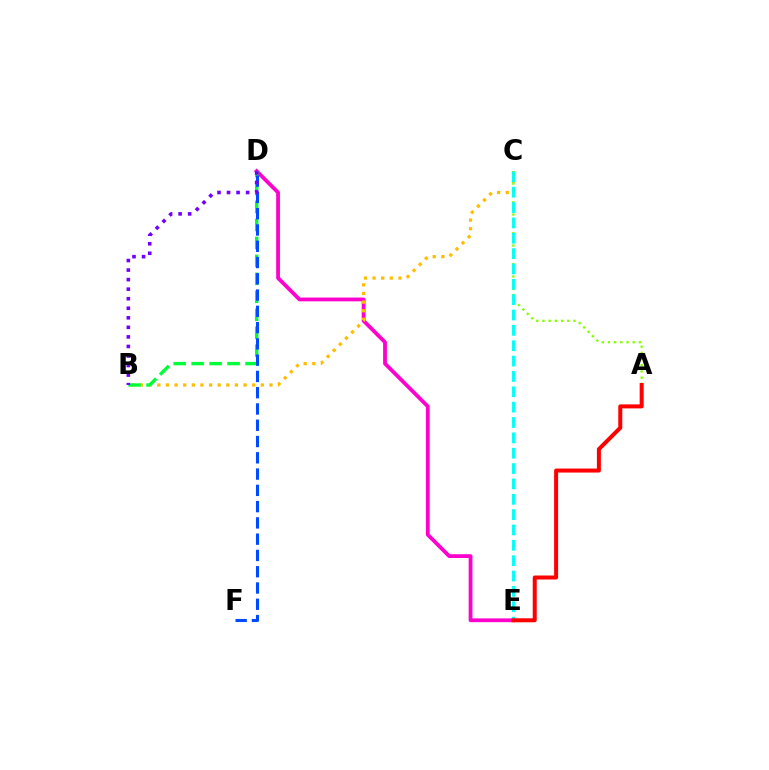{('D', 'E'): [{'color': '#ff00cf', 'line_style': 'solid', 'thickness': 2.73}], ('B', 'C'): [{'color': '#ffbd00', 'line_style': 'dotted', 'thickness': 2.34}], ('B', 'D'): [{'color': '#00ff39', 'line_style': 'dashed', 'thickness': 2.44}, {'color': '#7200ff', 'line_style': 'dotted', 'thickness': 2.59}], ('A', 'C'): [{'color': '#84ff00', 'line_style': 'dotted', 'thickness': 1.68}], ('D', 'F'): [{'color': '#004bff', 'line_style': 'dashed', 'thickness': 2.21}], ('C', 'E'): [{'color': '#00fff6', 'line_style': 'dashed', 'thickness': 2.09}], ('A', 'E'): [{'color': '#ff0000', 'line_style': 'solid', 'thickness': 2.88}]}